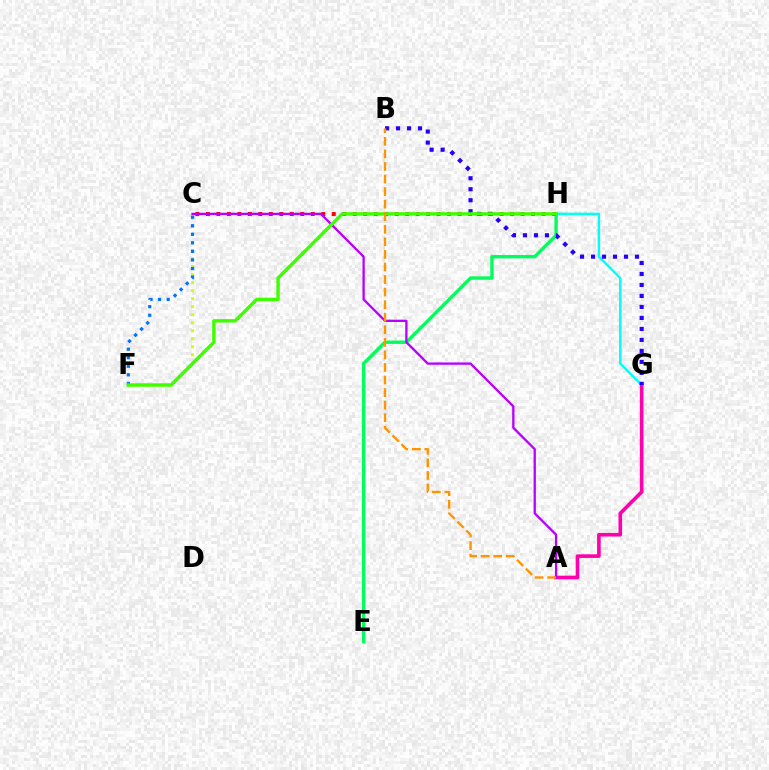{('G', 'H'): [{'color': '#00fff6', 'line_style': 'solid', 'thickness': 1.76}], ('C', 'F'): [{'color': '#d1ff00', 'line_style': 'dotted', 'thickness': 2.18}, {'color': '#0074ff', 'line_style': 'dotted', 'thickness': 2.32}], ('E', 'H'): [{'color': '#00ff5c', 'line_style': 'solid', 'thickness': 2.44}], ('C', 'H'): [{'color': '#ff0000', 'line_style': 'dotted', 'thickness': 2.85}], ('A', 'G'): [{'color': '#ff00ac', 'line_style': 'solid', 'thickness': 2.61}], ('B', 'G'): [{'color': '#2500ff', 'line_style': 'dotted', 'thickness': 2.99}], ('A', 'C'): [{'color': '#b900ff', 'line_style': 'solid', 'thickness': 1.67}], ('F', 'H'): [{'color': '#3dff00', 'line_style': 'solid', 'thickness': 2.45}], ('A', 'B'): [{'color': '#ff9400', 'line_style': 'dashed', 'thickness': 1.71}]}